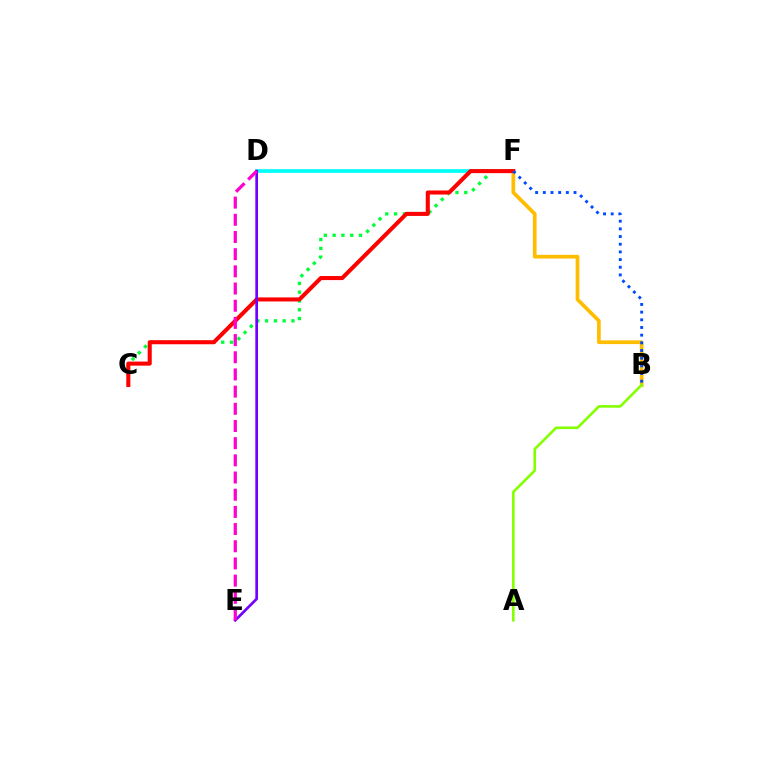{('C', 'F'): [{'color': '#00ff39', 'line_style': 'dotted', 'thickness': 2.39}, {'color': '#ff0000', 'line_style': 'solid', 'thickness': 2.92}], ('B', 'F'): [{'color': '#ffbd00', 'line_style': 'solid', 'thickness': 2.68}, {'color': '#004bff', 'line_style': 'dotted', 'thickness': 2.09}], ('D', 'F'): [{'color': '#00fff6', 'line_style': 'solid', 'thickness': 2.67}], ('D', 'E'): [{'color': '#7200ff', 'line_style': 'solid', 'thickness': 1.94}, {'color': '#ff00cf', 'line_style': 'dashed', 'thickness': 2.33}], ('A', 'B'): [{'color': '#84ff00', 'line_style': 'solid', 'thickness': 1.88}]}